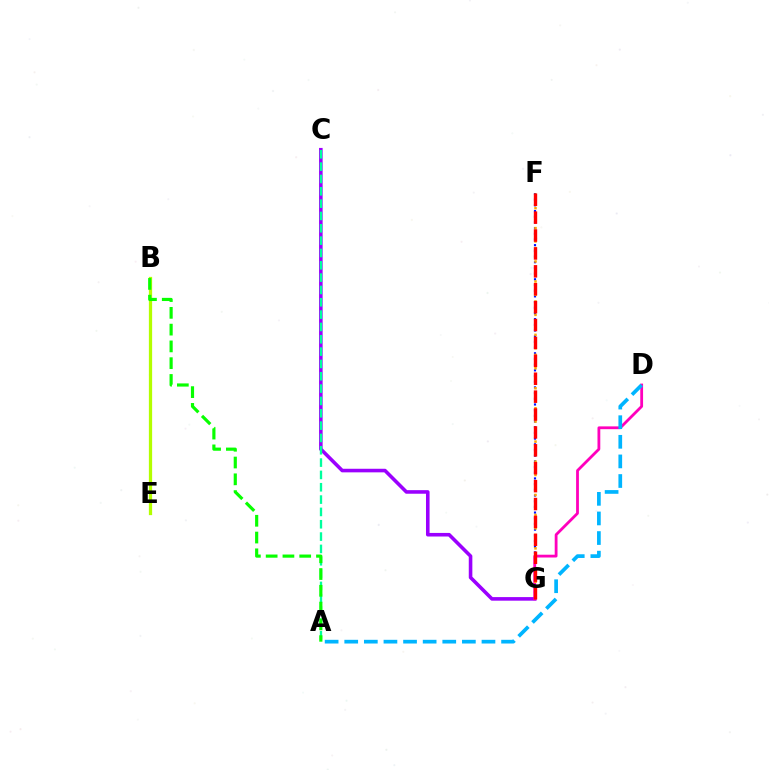{('C', 'G'): [{'color': '#9b00ff', 'line_style': 'solid', 'thickness': 2.58}], ('A', 'C'): [{'color': '#00ff9d', 'line_style': 'dashed', 'thickness': 1.68}], ('B', 'E'): [{'color': '#b3ff00', 'line_style': 'solid', 'thickness': 2.35}], ('F', 'G'): [{'color': '#0010ff', 'line_style': 'dotted', 'thickness': 1.55}, {'color': '#ffa500', 'line_style': 'dotted', 'thickness': 1.81}, {'color': '#ff0000', 'line_style': 'dashed', 'thickness': 2.43}], ('D', 'G'): [{'color': '#ff00bd', 'line_style': 'solid', 'thickness': 2.02}], ('A', 'B'): [{'color': '#08ff00', 'line_style': 'dashed', 'thickness': 2.28}], ('A', 'D'): [{'color': '#00b5ff', 'line_style': 'dashed', 'thickness': 2.66}]}